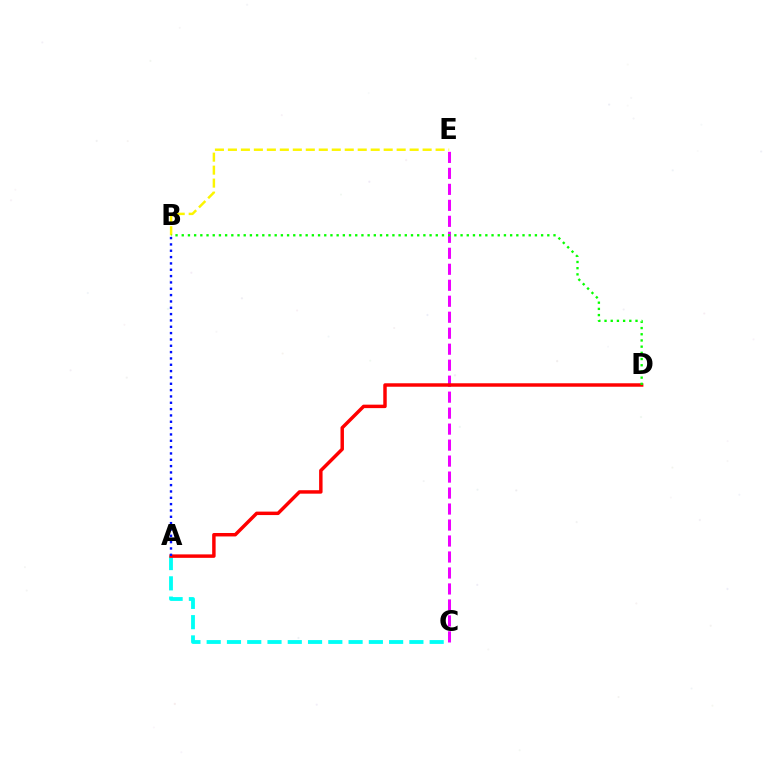{('C', 'E'): [{'color': '#ee00ff', 'line_style': 'dashed', 'thickness': 2.17}], ('B', 'E'): [{'color': '#fcf500', 'line_style': 'dashed', 'thickness': 1.76}], ('A', 'C'): [{'color': '#00fff6', 'line_style': 'dashed', 'thickness': 2.75}], ('A', 'D'): [{'color': '#ff0000', 'line_style': 'solid', 'thickness': 2.49}], ('A', 'B'): [{'color': '#0010ff', 'line_style': 'dotted', 'thickness': 1.72}], ('B', 'D'): [{'color': '#08ff00', 'line_style': 'dotted', 'thickness': 1.68}]}